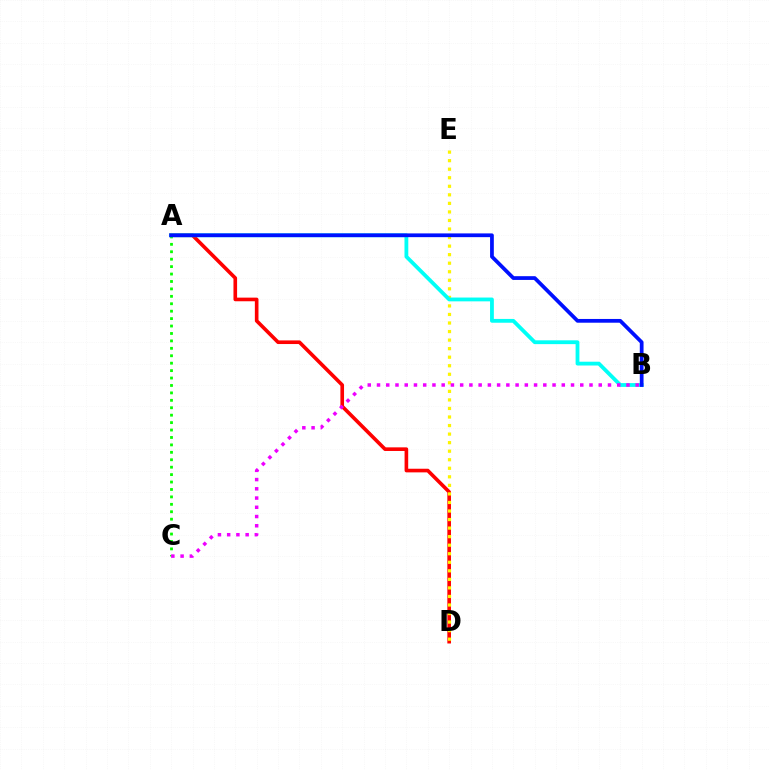{('A', 'D'): [{'color': '#ff0000', 'line_style': 'solid', 'thickness': 2.61}], ('D', 'E'): [{'color': '#fcf500', 'line_style': 'dotted', 'thickness': 2.32}], ('A', 'C'): [{'color': '#08ff00', 'line_style': 'dotted', 'thickness': 2.02}], ('A', 'B'): [{'color': '#00fff6', 'line_style': 'solid', 'thickness': 2.74}, {'color': '#0010ff', 'line_style': 'solid', 'thickness': 2.7}], ('B', 'C'): [{'color': '#ee00ff', 'line_style': 'dotted', 'thickness': 2.51}]}